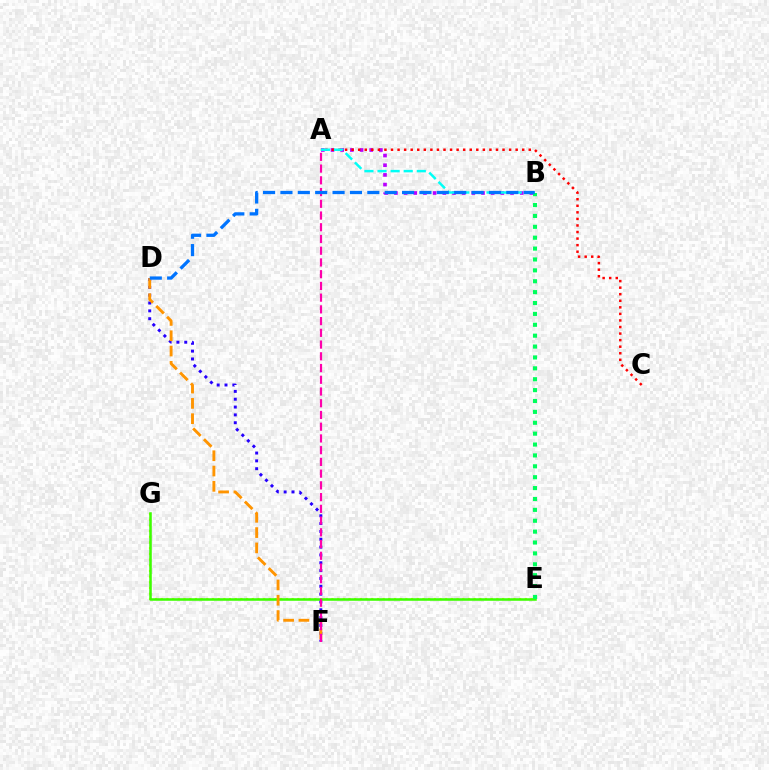{('D', 'F'): [{'color': '#2500ff', 'line_style': 'dotted', 'thickness': 2.13}, {'color': '#ff9400', 'line_style': 'dashed', 'thickness': 2.08}], ('A', 'B'): [{'color': '#b900ff', 'line_style': 'dotted', 'thickness': 2.63}, {'color': '#00fff6', 'line_style': 'dashed', 'thickness': 1.78}], ('E', 'G'): [{'color': '#d1ff00', 'line_style': 'dotted', 'thickness': 1.55}, {'color': '#3dff00', 'line_style': 'solid', 'thickness': 1.84}], ('A', 'C'): [{'color': '#ff0000', 'line_style': 'dotted', 'thickness': 1.78}], ('A', 'F'): [{'color': '#ff00ac', 'line_style': 'dashed', 'thickness': 1.59}], ('B', 'E'): [{'color': '#00ff5c', 'line_style': 'dotted', 'thickness': 2.96}], ('B', 'D'): [{'color': '#0074ff', 'line_style': 'dashed', 'thickness': 2.36}]}